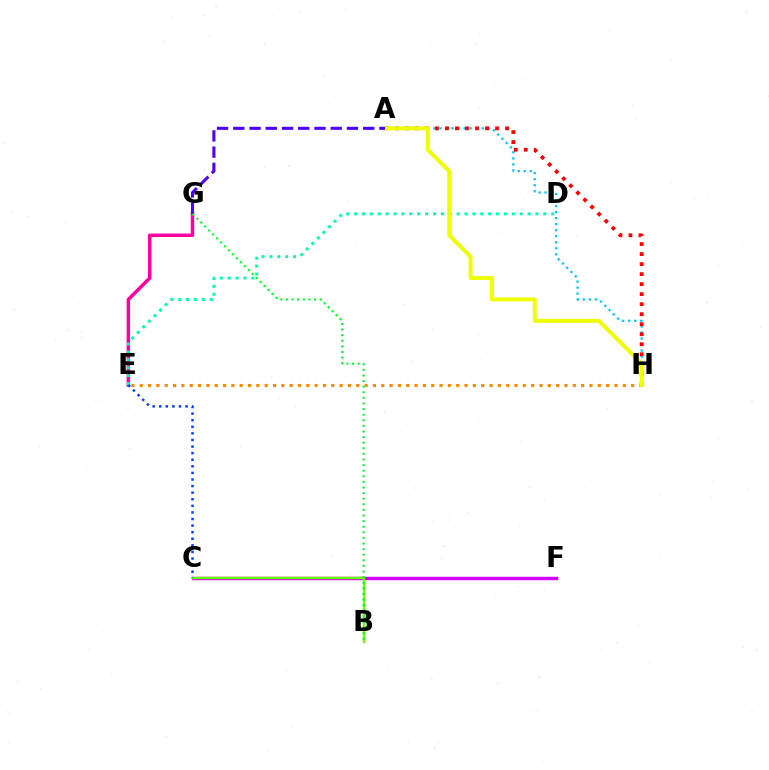{('A', 'H'): [{'color': '#00c7ff', 'line_style': 'dotted', 'thickness': 1.64}, {'color': '#ff0000', 'line_style': 'dotted', 'thickness': 2.72}, {'color': '#eeff00', 'line_style': 'solid', 'thickness': 2.85}], ('E', 'G'): [{'color': '#ff00a0', 'line_style': 'solid', 'thickness': 2.46}], ('E', 'H'): [{'color': '#ff8800', 'line_style': 'dotted', 'thickness': 2.26}], ('D', 'E'): [{'color': '#00ffaf', 'line_style': 'dotted', 'thickness': 2.14}], ('C', 'F'): [{'color': '#d600ff', 'line_style': 'solid', 'thickness': 2.5}], ('A', 'G'): [{'color': '#4f00ff', 'line_style': 'dashed', 'thickness': 2.21}], ('B', 'C'): [{'color': '#66ff00', 'line_style': 'solid', 'thickness': 1.7}], ('B', 'G'): [{'color': '#00ff27', 'line_style': 'dotted', 'thickness': 1.52}], ('C', 'E'): [{'color': '#003fff', 'line_style': 'dotted', 'thickness': 1.79}]}